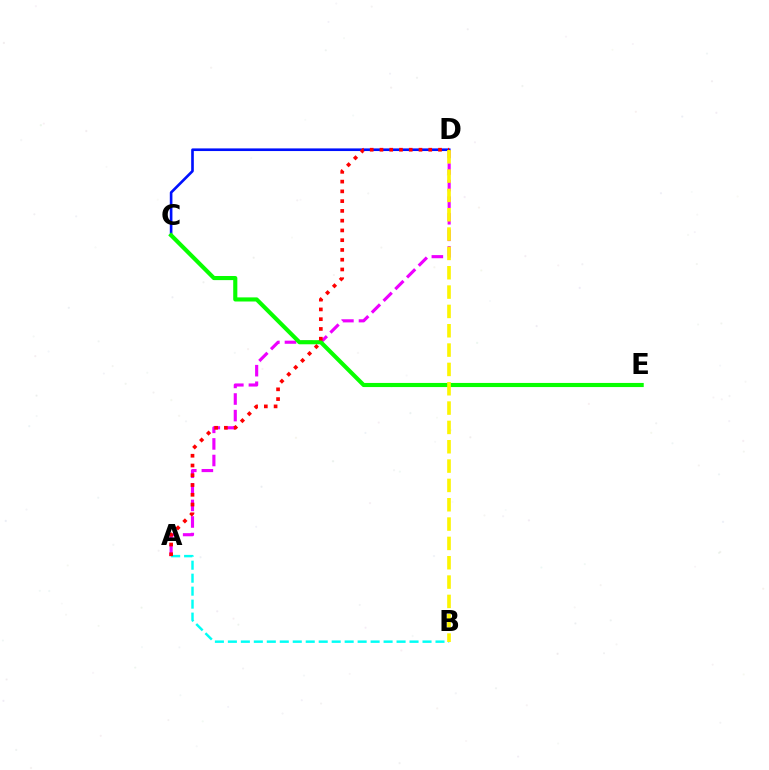{('A', 'D'): [{'color': '#ee00ff', 'line_style': 'dashed', 'thickness': 2.25}, {'color': '#ff0000', 'line_style': 'dotted', 'thickness': 2.65}], ('C', 'D'): [{'color': '#0010ff', 'line_style': 'solid', 'thickness': 1.9}], ('C', 'E'): [{'color': '#08ff00', 'line_style': 'solid', 'thickness': 2.97}], ('A', 'B'): [{'color': '#00fff6', 'line_style': 'dashed', 'thickness': 1.76}], ('B', 'D'): [{'color': '#fcf500', 'line_style': 'dashed', 'thickness': 2.63}]}